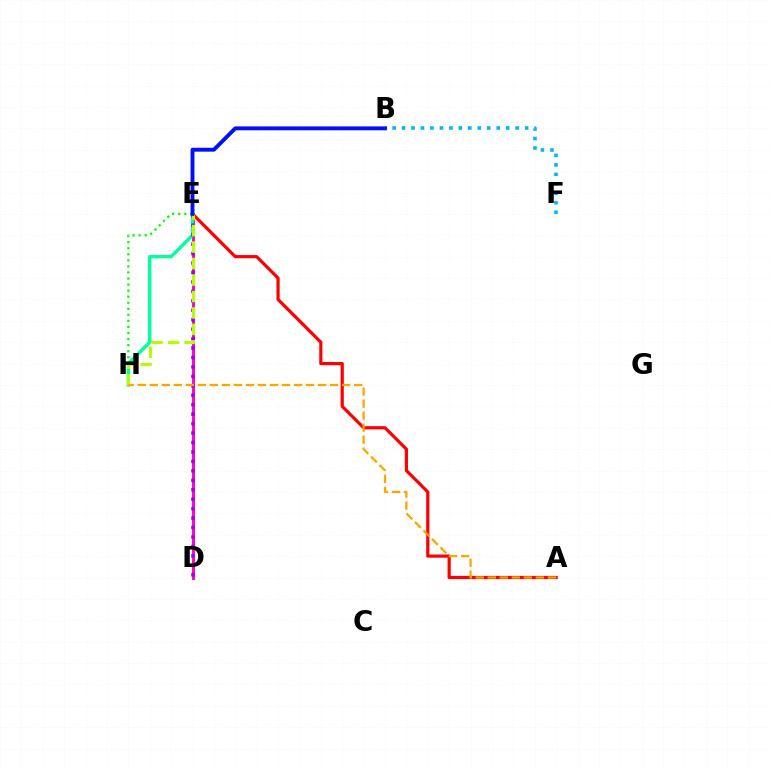{('E', 'H'): [{'color': '#08ff00', 'line_style': 'dotted', 'thickness': 1.65}, {'color': '#00ff9d', 'line_style': 'solid', 'thickness': 2.41}, {'color': '#b3ff00', 'line_style': 'dashed', 'thickness': 2.24}], ('A', 'E'): [{'color': '#ff0000', 'line_style': 'solid', 'thickness': 2.3}], ('D', 'E'): [{'color': '#ff00bd', 'line_style': 'solid', 'thickness': 2.09}, {'color': '#9b00ff', 'line_style': 'dotted', 'thickness': 2.57}], ('B', 'F'): [{'color': '#00b5ff', 'line_style': 'dotted', 'thickness': 2.57}], ('A', 'H'): [{'color': '#ffa500', 'line_style': 'dashed', 'thickness': 1.63}], ('B', 'E'): [{'color': '#0010ff', 'line_style': 'solid', 'thickness': 2.8}]}